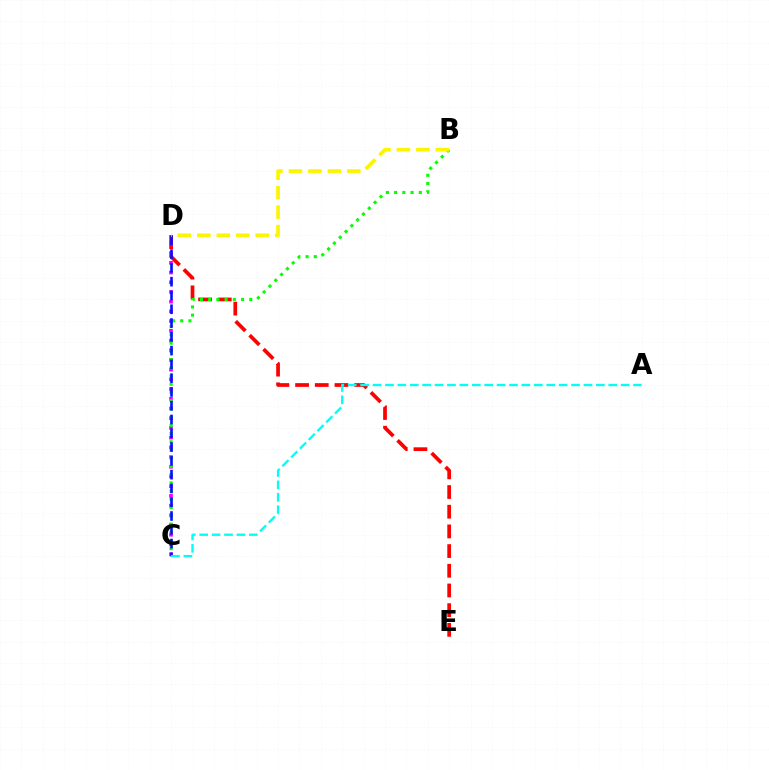{('D', 'E'): [{'color': '#ff0000', 'line_style': 'dashed', 'thickness': 2.67}], ('C', 'D'): [{'color': '#ee00ff', 'line_style': 'dotted', 'thickness': 2.64}, {'color': '#0010ff', 'line_style': 'dashed', 'thickness': 1.87}], ('B', 'C'): [{'color': '#08ff00', 'line_style': 'dotted', 'thickness': 2.23}], ('A', 'C'): [{'color': '#00fff6', 'line_style': 'dashed', 'thickness': 1.69}], ('B', 'D'): [{'color': '#fcf500', 'line_style': 'dashed', 'thickness': 2.65}]}